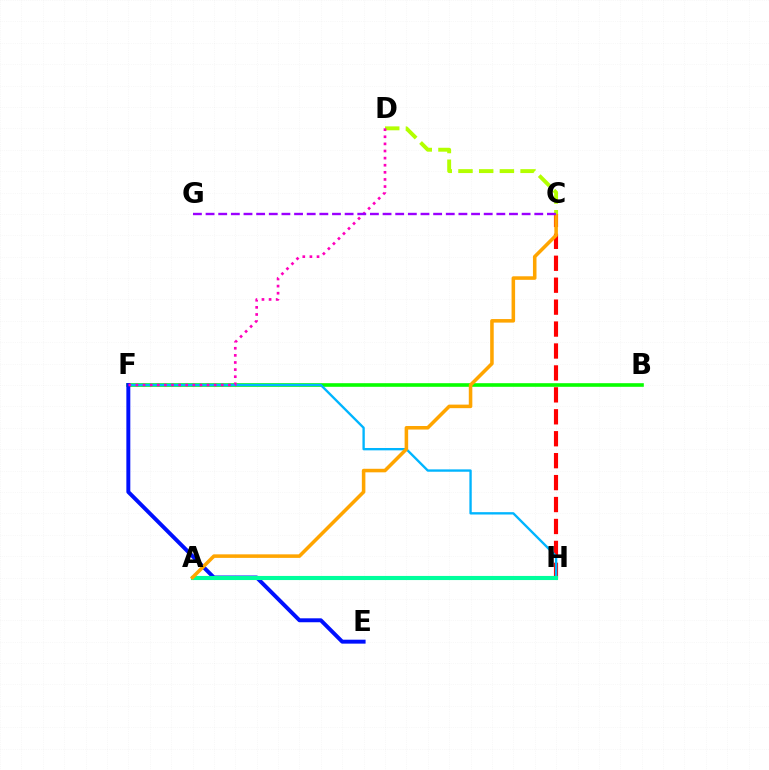{('B', 'F'): [{'color': '#08ff00', 'line_style': 'solid', 'thickness': 2.6}], ('C', 'H'): [{'color': '#ff0000', 'line_style': 'dashed', 'thickness': 2.98}], ('F', 'H'): [{'color': '#00b5ff', 'line_style': 'solid', 'thickness': 1.69}], ('E', 'F'): [{'color': '#0010ff', 'line_style': 'solid', 'thickness': 2.84}], ('A', 'H'): [{'color': '#00ff9d', 'line_style': 'solid', 'thickness': 2.96}], ('A', 'C'): [{'color': '#ffa500', 'line_style': 'solid', 'thickness': 2.55}], ('C', 'D'): [{'color': '#b3ff00', 'line_style': 'dashed', 'thickness': 2.81}], ('D', 'F'): [{'color': '#ff00bd', 'line_style': 'dotted', 'thickness': 1.93}], ('C', 'G'): [{'color': '#9b00ff', 'line_style': 'dashed', 'thickness': 1.72}]}